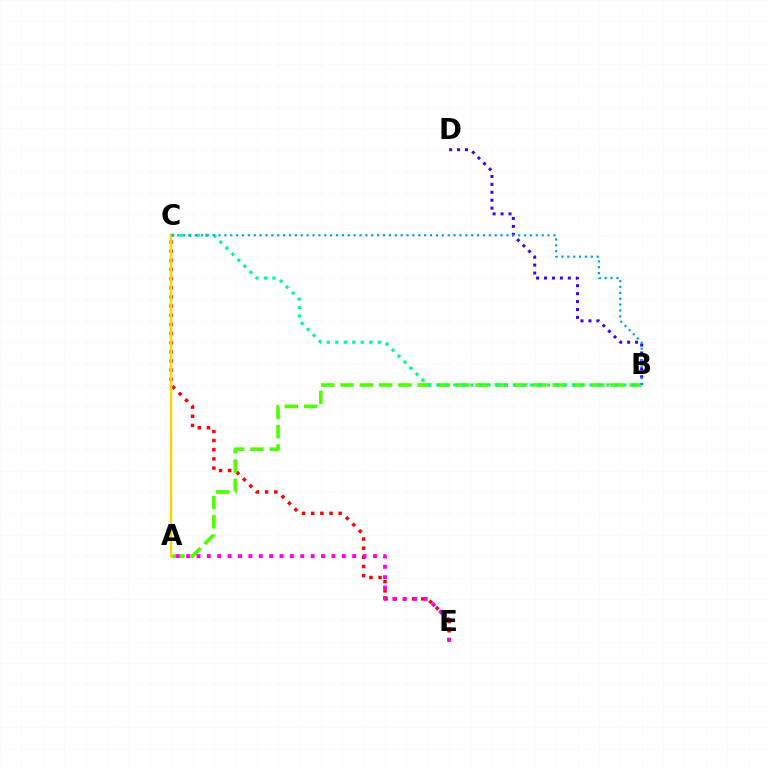{('C', 'E'): [{'color': '#ff0000', 'line_style': 'dotted', 'thickness': 2.49}], ('B', 'D'): [{'color': '#3700ff', 'line_style': 'dotted', 'thickness': 2.15}], ('A', 'B'): [{'color': '#4fff00', 'line_style': 'dashed', 'thickness': 2.62}], ('B', 'C'): [{'color': '#00ff86', 'line_style': 'dotted', 'thickness': 2.31}, {'color': '#009eff', 'line_style': 'dotted', 'thickness': 1.6}], ('A', 'E'): [{'color': '#ff00ed', 'line_style': 'dotted', 'thickness': 2.82}], ('A', 'C'): [{'color': '#ffd500', 'line_style': 'solid', 'thickness': 1.78}]}